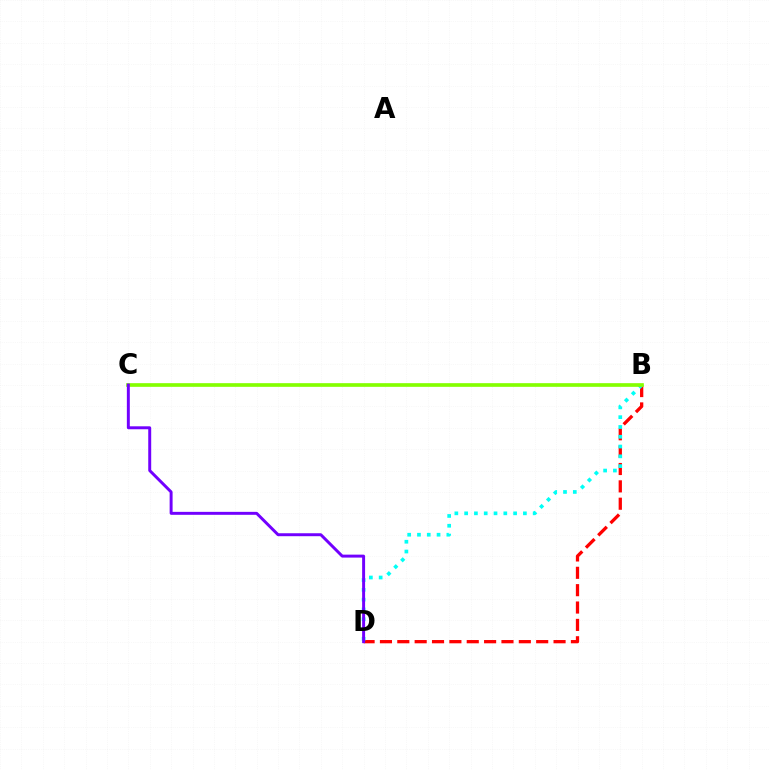{('B', 'D'): [{'color': '#ff0000', 'line_style': 'dashed', 'thickness': 2.36}, {'color': '#00fff6', 'line_style': 'dotted', 'thickness': 2.66}], ('B', 'C'): [{'color': '#84ff00', 'line_style': 'solid', 'thickness': 2.64}], ('C', 'D'): [{'color': '#7200ff', 'line_style': 'solid', 'thickness': 2.13}]}